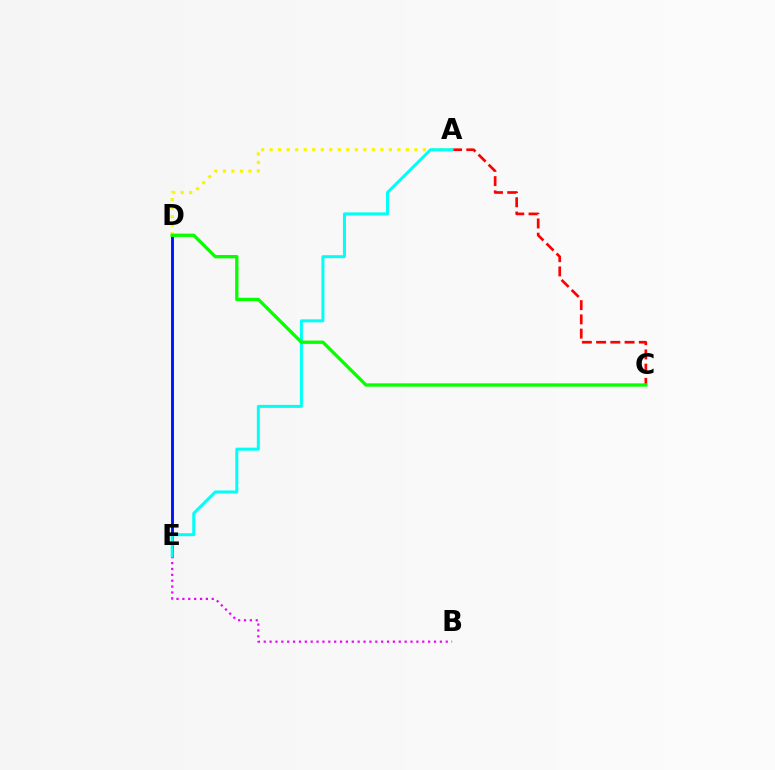{('A', 'D'): [{'color': '#fcf500', 'line_style': 'dotted', 'thickness': 2.31}], ('D', 'E'): [{'color': '#0010ff', 'line_style': 'solid', 'thickness': 2.08}], ('A', 'C'): [{'color': '#ff0000', 'line_style': 'dashed', 'thickness': 1.93}], ('B', 'E'): [{'color': '#ee00ff', 'line_style': 'dotted', 'thickness': 1.6}], ('A', 'E'): [{'color': '#00fff6', 'line_style': 'solid', 'thickness': 2.16}], ('C', 'D'): [{'color': '#08ff00', 'line_style': 'solid', 'thickness': 2.39}]}